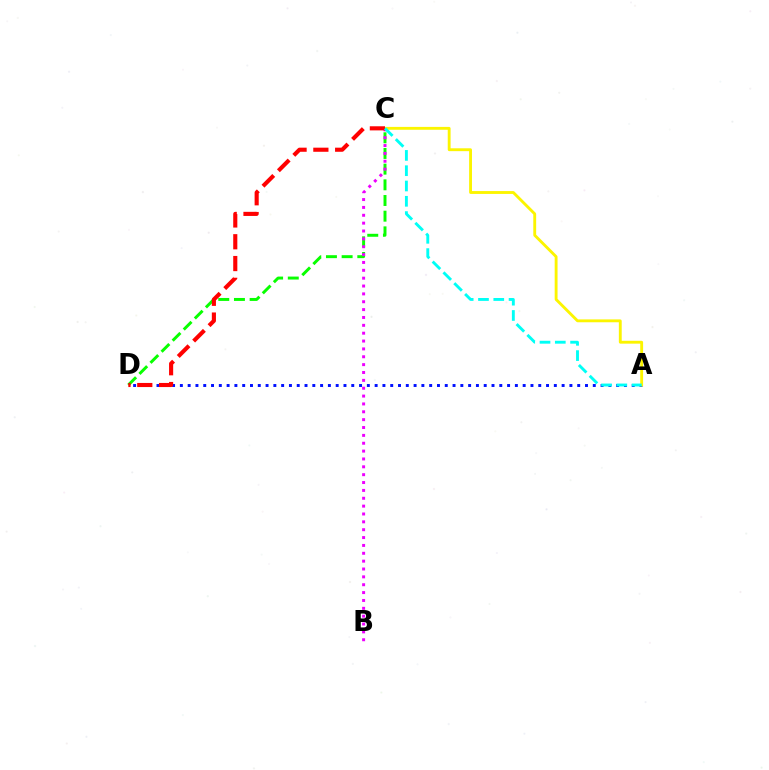{('C', 'D'): [{'color': '#08ff00', 'line_style': 'dashed', 'thickness': 2.13}, {'color': '#ff0000', 'line_style': 'dashed', 'thickness': 2.96}], ('B', 'C'): [{'color': '#ee00ff', 'line_style': 'dotted', 'thickness': 2.14}], ('A', 'D'): [{'color': '#0010ff', 'line_style': 'dotted', 'thickness': 2.12}], ('A', 'C'): [{'color': '#fcf500', 'line_style': 'solid', 'thickness': 2.06}, {'color': '#00fff6', 'line_style': 'dashed', 'thickness': 2.08}]}